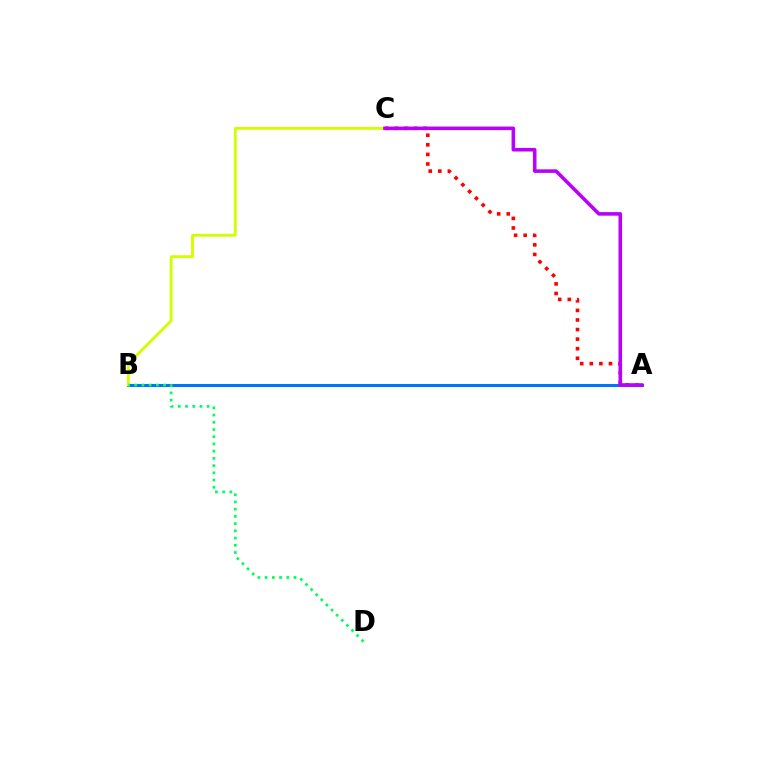{('A', 'B'): [{'color': '#0074ff', 'line_style': 'solid', 'thickness': 2.17}], ('A', 'C'): [{'color': '#ff0000', 'line_style': 'dotted', 'thickness': 2.6}, {'color': '#b900ff', 'line_style': 'solid', 'thickness': 2.57}], ('B', 'C'): [{'color': '#d1ff00', 'line_style': 'solid', 'thickness': 2.06}], ('B', 'D'): [{'color': '#00ff5c', 'line_style': 'dotted', 'thickness': 1.96}]}